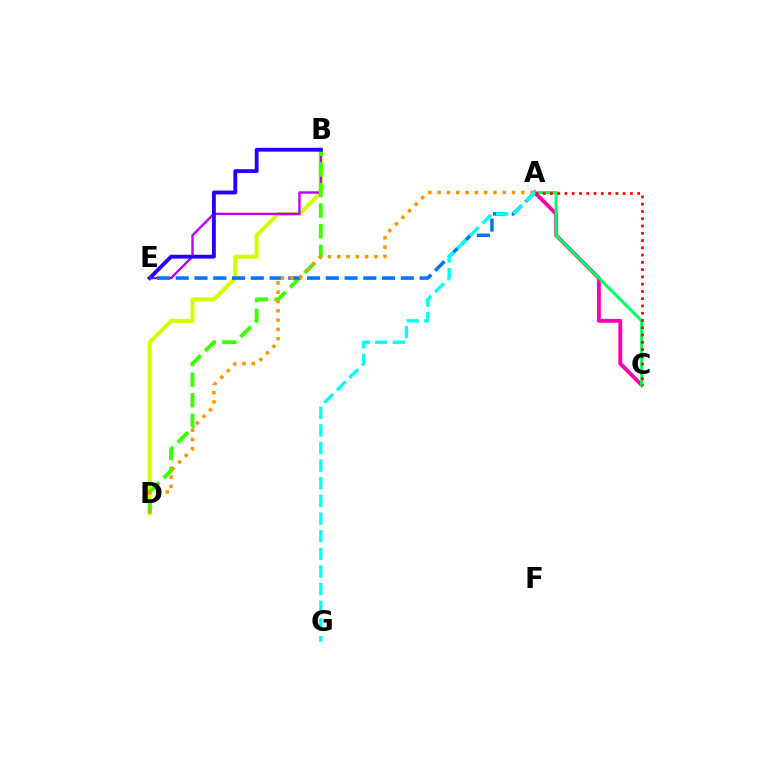{('B', 'D'): [{'color': '#d1ff00', 'line_style': 'solid', 'thickness': 2.91}, {'color': '#3dff00', 'line_style': 'dashed', 'thickness': 2.8}], ('B', 'E'): [{'color': '#b900ff', 'line_style': 'solid', 'thickness': 1.72}, {'color': '#2500ff', 'line_style': 'solid', 'thickness': 2.77}], ('A', 'C'): [{'color': '#ff00ac', 'line_style': 'solid', 'thickness': 2.79}, {'color': '#00ff5c', 'line_style': 'solid', 'thickness': 2.17}, {'color': '#ff0000', 'line_style': 'dotted', 'thickness': 1.98}], ('A', 'E'): [{'color': '#0074ff', 'line_style': 'dashed', 'thickness': 2.55}], ('A', 'D'): [{'color': '#ff9400', 'line_style': 'dotted', 'thickness': 2.53}], ('A', 'G'): [{'color': '#00fff6', 'line_style': 'dashed', 'thickness': 2.4}]}